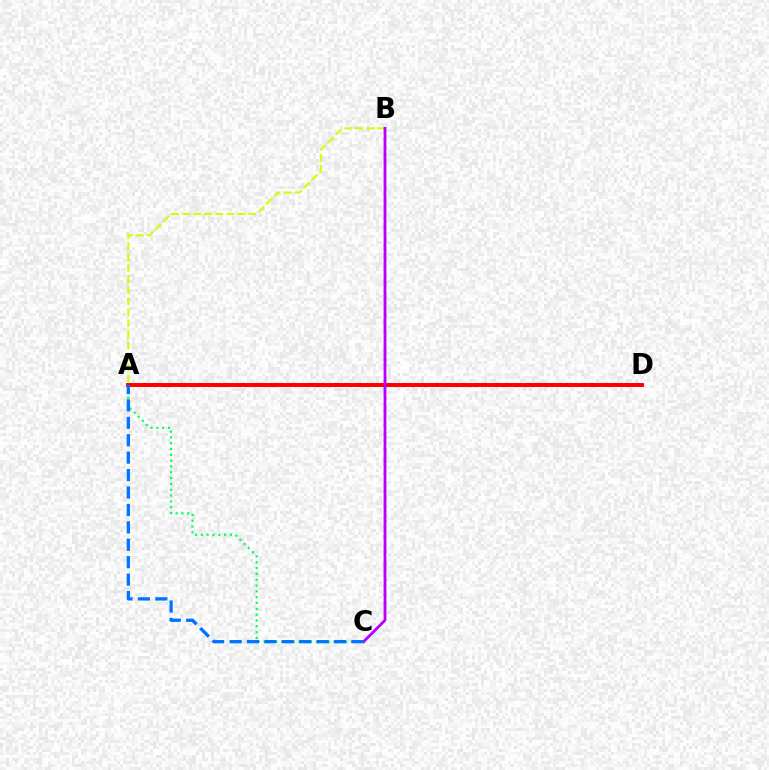{('A', 'C'): [{'color': '#00ff5c', 'line_style': 'dotted', 'thickness': 1.58}, {'color': '#0074ff', 'line_style': 'dashed', 'thickness': 2.37}], ('A', 'B'): [{'color': '#d1ff00', 'line_style': 'dashed', 'thickness': 1.5}], ('A', 'D'): [{'color': '#ff0000', 'line_style': 'solid', 'thickness': 2.85}], ('B', 'C'): [{'color': '#b900ff', 'line_style': 'solid', 'thickness': 2.04}]}